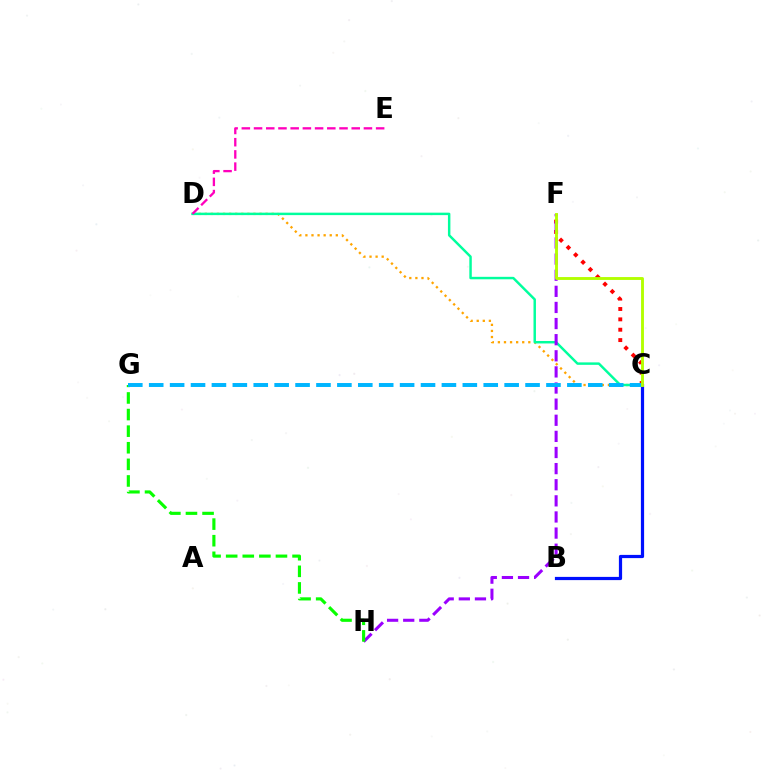{('C', 'D'): [{'color': '#ffa500', 'line_style': 'dotted', 'thickness': 1.65}, {'color': '#00ff9d', 'line_style': 'solid', 'thickness': 1.77}], ('C', 'F'): [{'color': '#ff0000', 'line_style': 'dotted', 'thickness': 2.82}, {'color': '#b3ff00', 'line_style': 'solid', 'thickness': 2.07}], ('B', 'C'): [{'color': '#0010ff', 'line_style': 'solid', 'thickness': 2.31}], ('F', 'H'): [{'color': '#9b00ff', 'line_style': 'dashed', 'thickness': 2.19}], ('G', 'H'): [{'color': '#08ff00', 'line_style': 'dashed', 'thickness': 2.25}], ('D', 'E'): [{'color': '#ff00bd', 'line_style': 'dashed', 'thickness': 1.66}], ('C', 'G'): [{'color': '#00b5ff', 'line_style': 'dashed', 'thickness': 2.84}]}